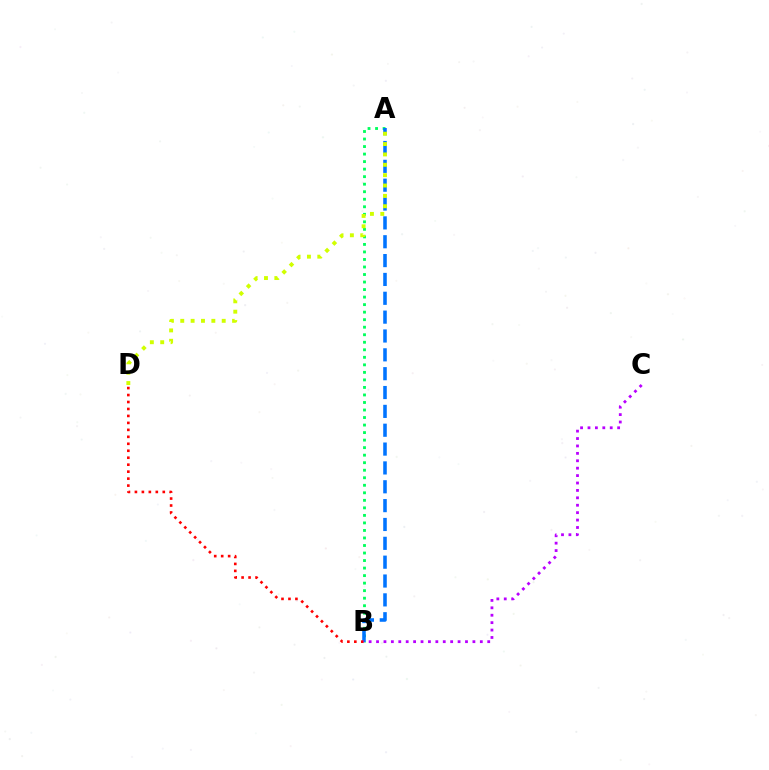{('A', 'B'): [{'color': '#00ff5c', 'line_style': 'dotted', 'thickness': 2.05}, {'color': '#0074ff', 'line_style': 'dashed', 'thickness': 2.56}], ('B', 'D'): [{'color': '#ff0000', 'line_style': 'dotted', 'thickness': 1.89}], ('A', 'D'): [{'color': '#d1ff00', 'line_style': 'dotted', 'thickness': 2.82}], ('B', 'C'): [{'color': '#b900ff', 'line_style': 'dotted', 'thickness': 2.01}]}